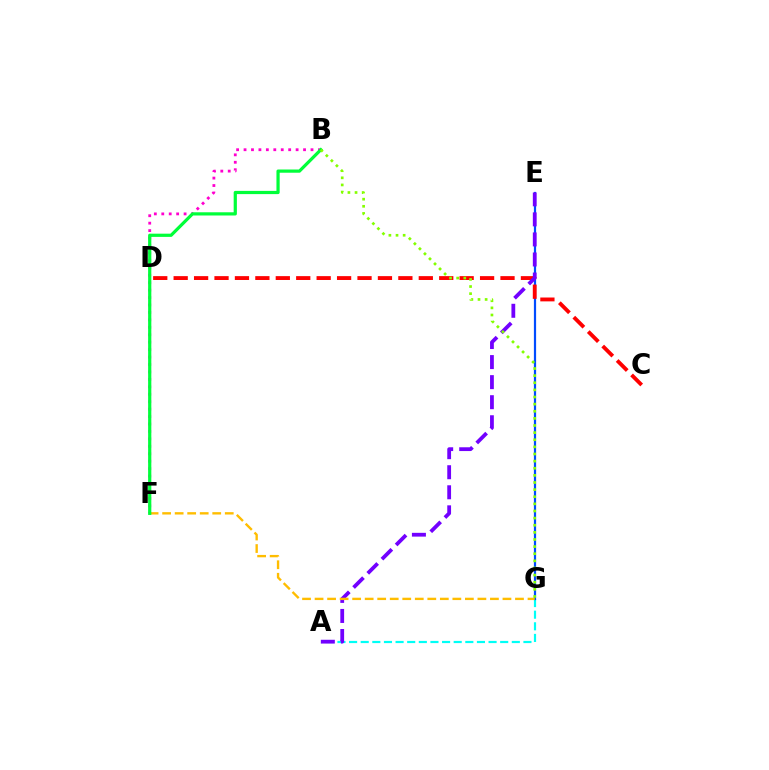{('A', 'G'): [{'color': '#00fff6', 'line_style': 'dashed', 'thickness': 1.58}], ('B', 'F'): [{'color': '#ff00cf', 'line_style': 'dotted', 'thickness': 2.02}, {'color': '#00ff39', 'line_style': 'solid', 'thickness': 2.31}], ('E', 'G'): [{'color': '#004bff', 'line_style': 'solid', 'thickness': 1.59}], ('C', 'D'): [{'color': '#ff0000', 'line_style': 'dashed', 'thickness': 2.78}], ('A', 'E'): [{'color': '#7200ff', 'line_style': 'dashed', 'thickness': 2.72}], ('F', 'G'): [{'color': '#ffbd00', 'line_style': 'dashed', 'thickness': 1.7}], ('B', 'G'): [{'color': '#84ff00', 'line_style': 'dotted', 'thickness': 1.94}]}